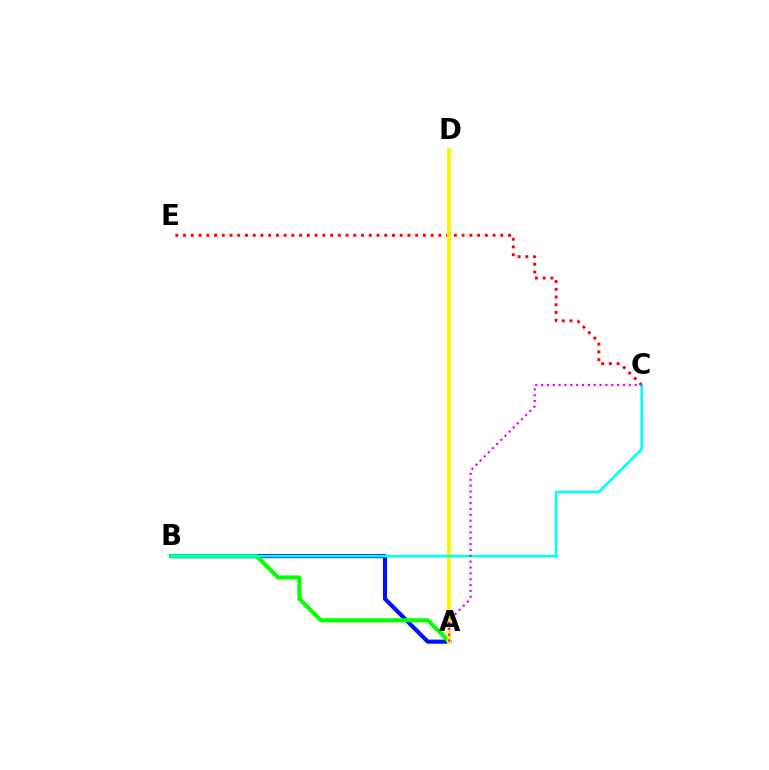{('A', 'B'): [{'color': '#0010ff', 'line_style': 'solid', 'thickness': 2.96}, {'color': '#08ff00', 'line_style': 'solid', 'thickness': 2.98}], ('C', 'E'): [{'color': '#ff0000', 'line_style': 'dotted', 'thickness': 2.1}], ('A', 'D'): [{'color': '#fcf500', 'line_style': 'solid', 'thickness': 2.88}], ('B', 'C'): [{'color': '#00fff6', 'line_style': 'solid', 'thickness': 1.87}], ('A', 'C'): [{'color': '#ee00ff', 'line_style': 'dotted', 'thickness': 1.59}]}